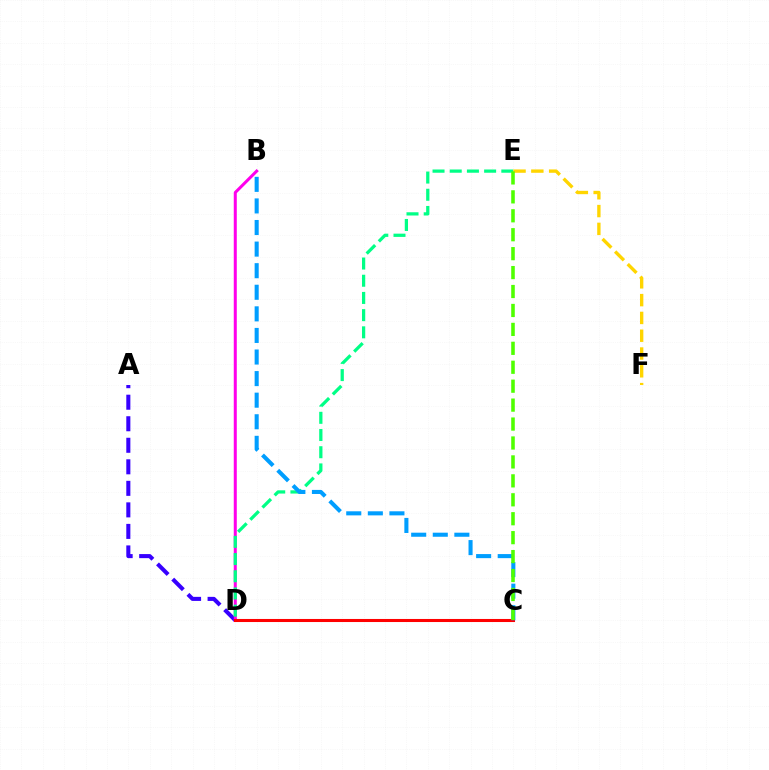{('A', 'D'): [{'color': '#3700ff', 'line_style': 'dashed', 'thickness': 2.92}], ('B', 'D'): [{'color': '#ff00ed', 'line_style': 'solid', 'thickness': 2.18}], ('D', 'E'): [{'color': '#00ff86', 'line_style': 'dashed', 'thickness': 2.34}], ('C', 'D'): [{'color': '#ff0000', 'line_style': 'solid', 'thickness': 2.21}], ('E', 'F'): [{'color': '#ffd500', 'line_style': 'dashed', 'thickness': 2.42}], ('B', 'C'): [{'color': '#009eff', 'line_style': 'dashed', 'thickness': 2.93}], ('C', 'E'): [{'color': '#4fff00', 'line_style': 'dashed', 'thickness': 2.57}]}